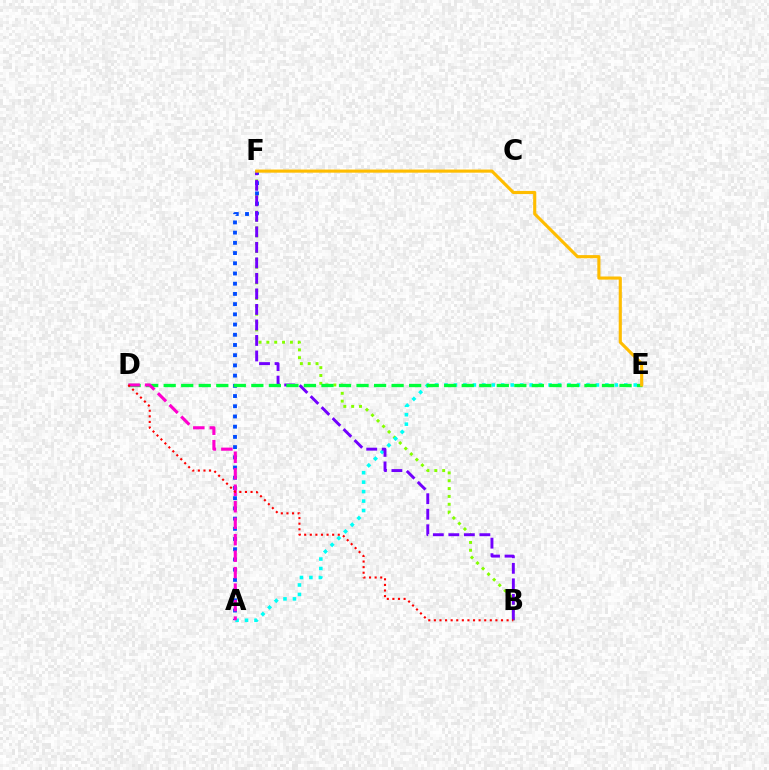{('B', 'F'): [{'color': '#84ff00', 'line_style': 'dotted', 'thickness': 2.13}, {'color': '#7200ff', 'line_style': 'dashed', 'thickness': 2.11}], ('A', 'F'): [{'color': '#004bff', 'line_style': 'dotted', 'thickness': 2.77}], ('A', 'E'): [{'color': '#00fff6', 'line_style': 'dotted', 'thickness': 2.57}], ('D', 'E'): [{'color': '#00ff39', 'line_style': 'dashed', 'thickness': 2.38}], ('E', 'F'): [{'color': '#ffbd00', 'line_style': 'solid', 'thickness': 2.25}], ('A', 'D'): [{'color': '#ff00cf', 'line_style': 'dashed', 'thickness': 2.24}], ('B', 'D'): [{'color': '#ff0000', 'line_style': 'dotted', 'thickness': 1.52}]}